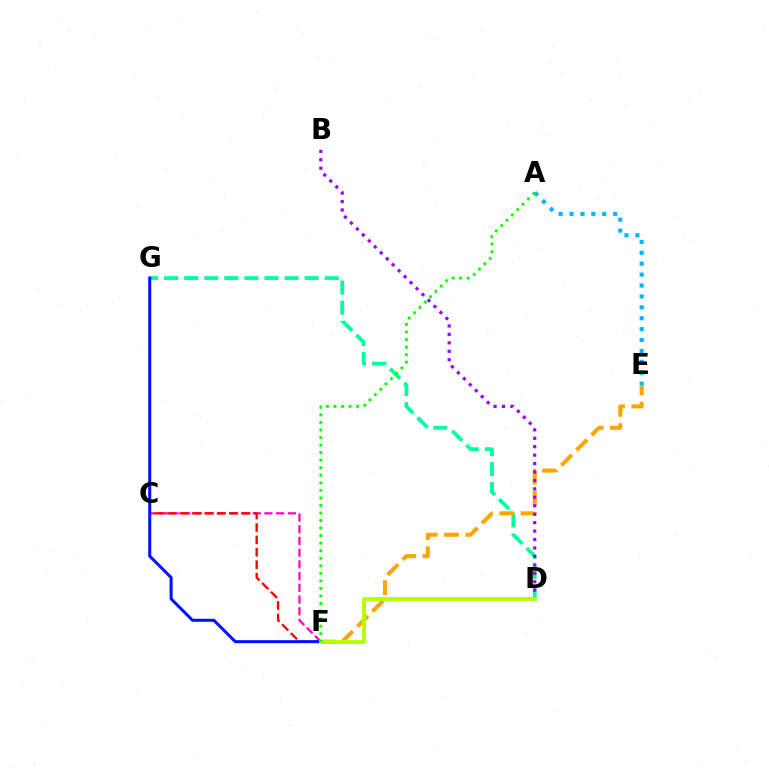{('D', 'G'): [{'color': '#00ff9d', 'line_style': 'dashed', 'thickness': 2.73}], ('E', 'F'): [{'color': '#ffa500', 'line_style': 'dashed', 'thickness': 2.91}], ('B', 'D'): [{'color': '#9b00ff', 'line_style': 'dotted', 'thickness': 2.29}], ('A', 'E'): [{'color': '#00b5ff', 'line_style': 'dotted', 'thickness': 2.96}], ('C', 'F'): [{'color': '#ff00bd', 'line_style': 'dashed', 'thickness': 1.59}, {'color': '#ff0000', 'line_style': 'dashed', 'thickness': 1.69}], ('F', 'G'): [{'color': '#0010ff', 'line_style': 'solid', 'thickness': 2.18}], ('D', 'F'): [{'color': '#b3ff00', 'line_style': 'solid', 'thickness': 2.76}], ('A', 'F'): [{'color': '#08ff00', 'line_style': 'dotted', 'thickness': 2.05}]}